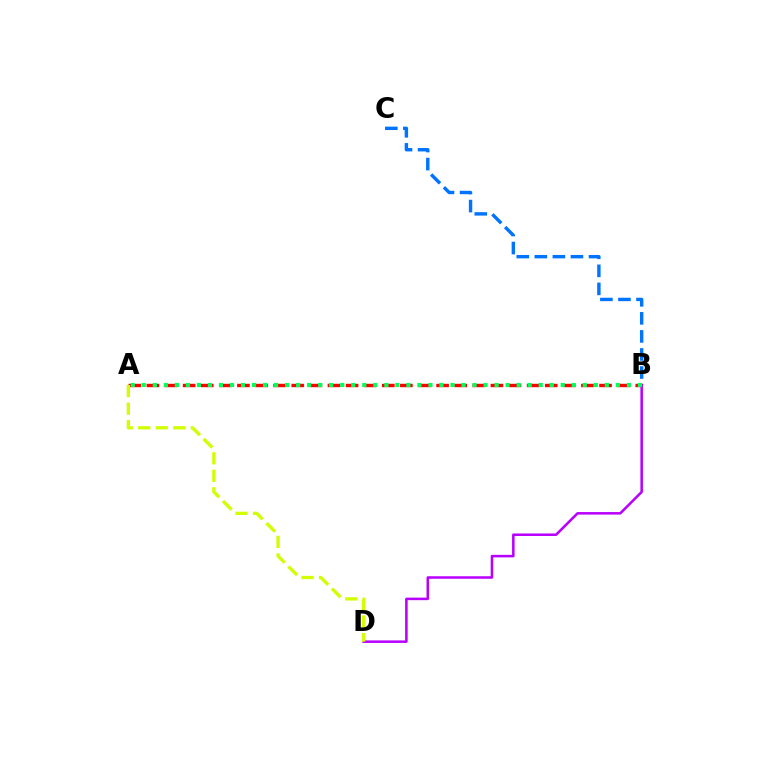{('B', 'C'): [{'color': '#0074ff', 'line_style': 'dashed', 'thickness': 2.45}], ('A', 'B'): [{'color': '#ff0000', 'line_style': 'dashed', 'thickness': 2.46}, {'color': '#00ff5c', 'line_style': 'dotted', 'thickness': 3.0}], ('B', 'D'): [{'color': '#b900ff', 'line_style': 'solid', 'thickness': 1.82}], ('A', 'D'): [{'color': '#d1ff00', 'line_style': 'dashed', 'thickness': 2.38}]}